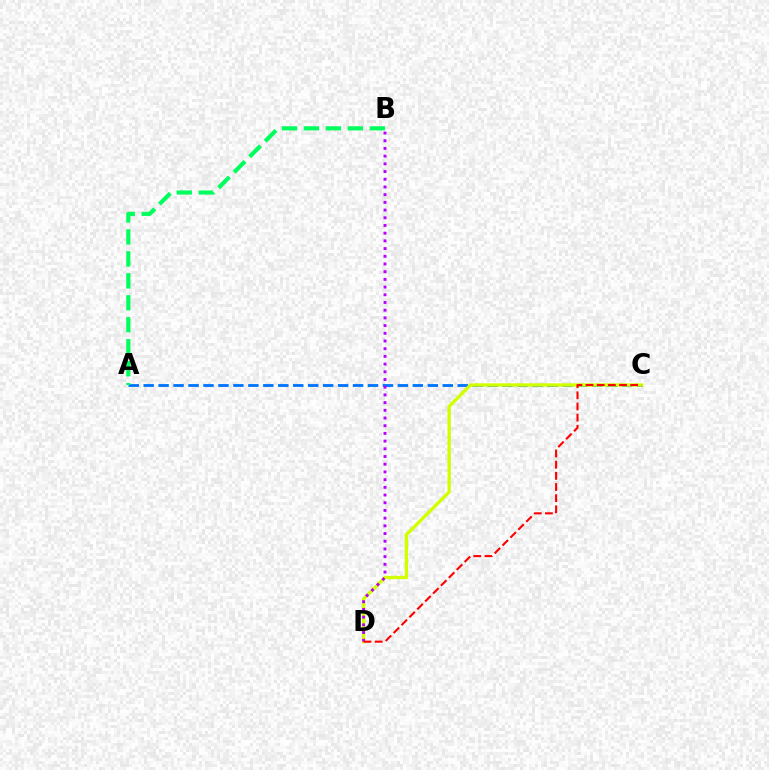{('A', 'C'): [{'color': '#0074ff', 'line_style': 'dashed', 'thickness': 2.03}], ('C', 'D'): [{'color': '#d1ff00', 'line_style': 'solid', 'thickness': 2.41}, {'color': '#ff0000', 'line_style': 'dashed', 'thickness': 1.52}], ('B', 'D'): [{'color': '#b900ff', 'line_style': 'dotted', 'thickness': 2.09}], ('A', 'B'): [{'color': '#00ff5c', 'line_style': 'dashed', 'thickness': 2.98}]}